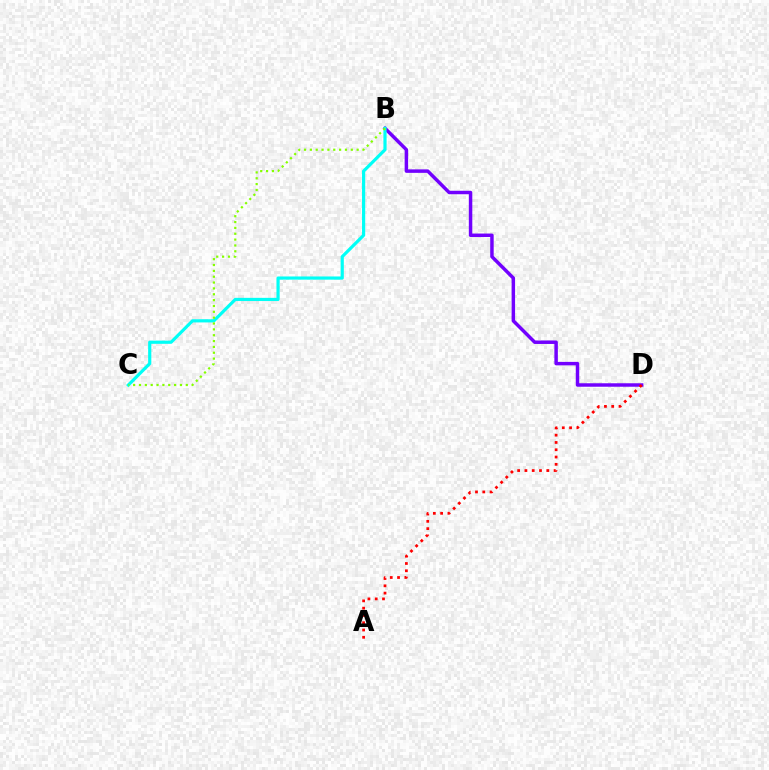{('B', 'D'): [{'color': '#7200ff', 'line_style': 'solid', 'thickness': 2.5}], ('B', 'C'): [{'color': '#00fff6', 'line_style': 'solid', 'thickness': 2.29}, {'color': '#84ff00', 'line_style': 'dotted', 'thickness': 1.59}], ('A', 'D'): [{'color': '#ff0000', 'line_style': 'dotted', 'thickness': 1.98}]}